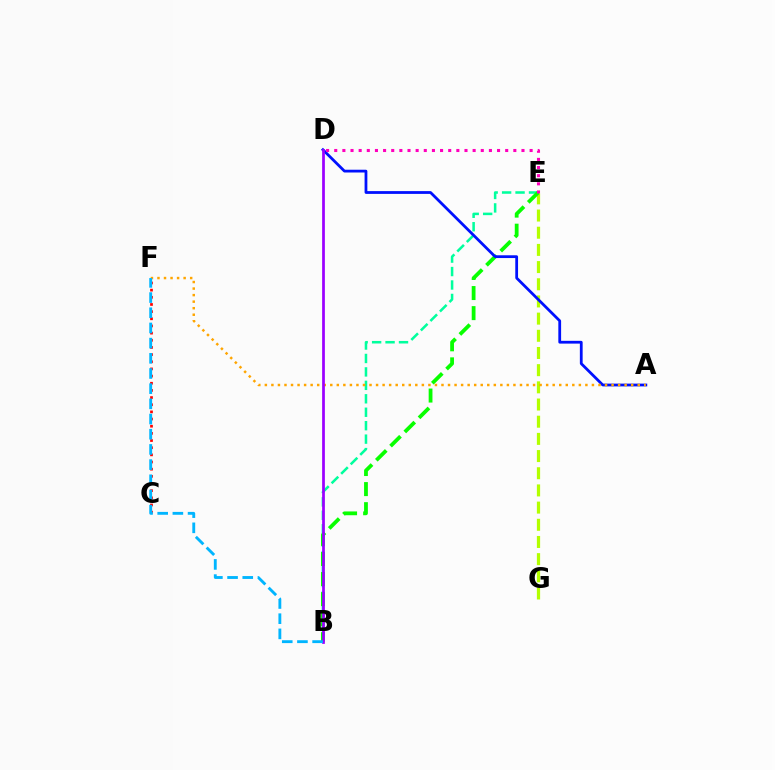{('E', 'G'): [{'color': '#b3ff00', 'line_style': 'dashed', 'thickness': 2.33}], ('B', 'E'): [{'color': '#00ff9d', 'line_style': 'dashed', 'thickness': 1.83}, {'color': '#08ff00', 'line_style': 'dashed', 'thickness': 2.73}], ('A', 'D'): [{'color': '#0010ff', 'line_style': 'solid', 'thickness': 2.0}], ('A', 'F'): [{'color': '#ffa500', 'line_style': 'dotted', 'thickness': 1.78}], ('B', 'D'): [{'color': '#9b00ff', 'line_style': 'solid', 'thickness': 1.97}], ('C', 'F'): [{'color': '#ff0000', 'line_style': 'dotted', 'thickness': 1.95}], ('B', 'F'): [{'color': '#00b5ff', 'line_style': 'dashed', 'thickness': 2.06}], ('D', 'E'): [{'color': '#ff00bd', 'line_style': 'dotted', 'thickness': 2.21}]}